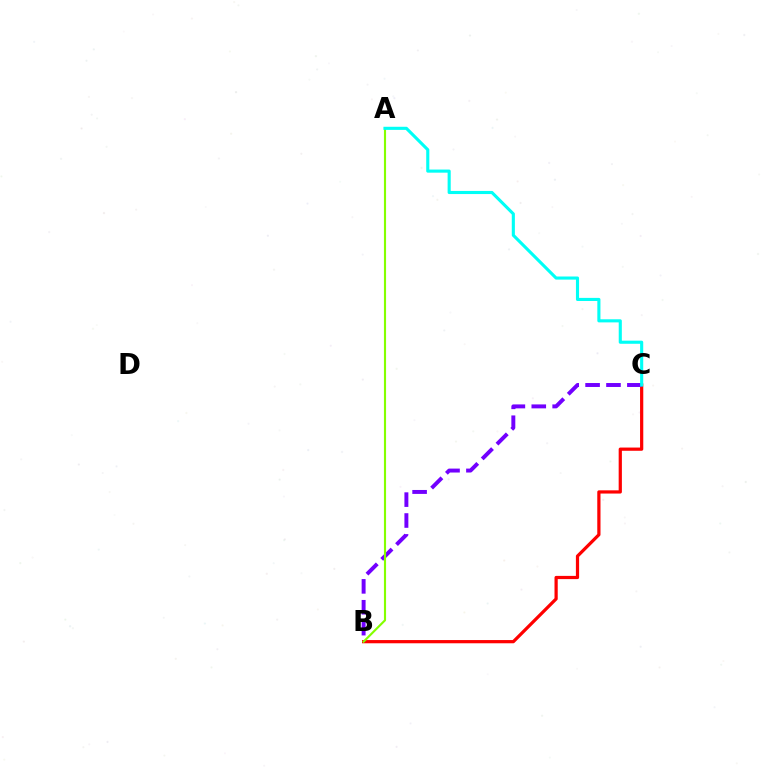{('B', 'C'): [{'color': '#ff0000', 'line_style': 'solid', 'thickness': 2.32}, {'color': '#7200ff', 'line_style': 'dashed', 'thickness': 2.84}], ('A', 'B'): [{'color': '#84ff00', 'line_style': 'solid', 'thickness': 1.53}], ('A', 'C'): [{'color': '#00fff6', 'line_style': 'solid', 'thickness': 2.24}]}